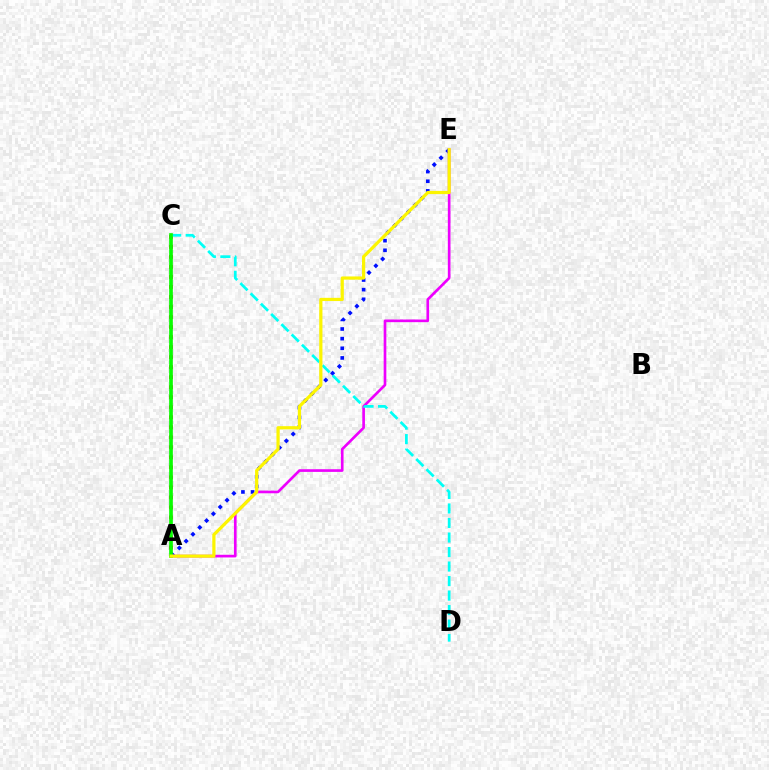{('A', 'E'): [{'color': '#0010ff', 'line_style': 'dotted', 'thickness': 2.62}, {'color': '#ee00ff', 'line_style': 'solid', 'thickness': 1.92}, {'color': '#fcf500', 'line_style': 'solid', 'thickness': 2.32}], ('A', 'C'): [{'color': '#ff0000', 'line_style': 'dotted', 'thickness': 2.72}, {'color': '#08ff00', 'line_style': 'solid', 'thickness': 2.64}], ('C', 'D'): [{'color': '#00fff6', 'line_style': 'dashed', 'thickness': 1.97}]}